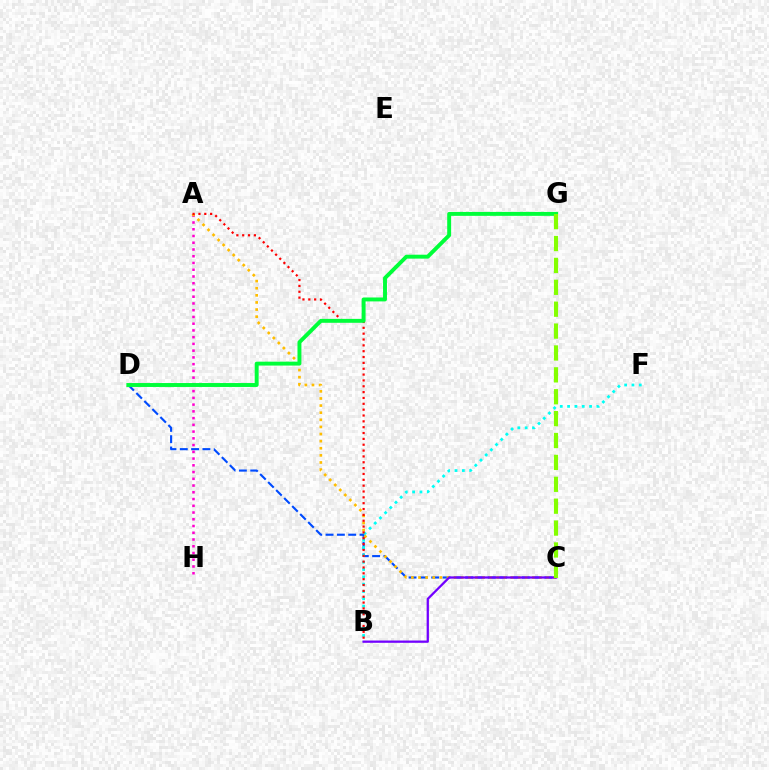{('C', 'D'): [{'color': '#004bff', 'line_style': 'dashed', 'thickness': 1.54}], ('B', 'F'): [{'color': '#00fff6', 'line_style': 'dotted', 'thickness': 1.99}], ('A', 'H'): [{'color': '#ff00cf', 'line_style': 'dotted', 'thickness': 1.83}], ('A', 'C'): [{'color': '#ffbd00', 'line_style': 'dotted', 'thickness': 1.93}], ('A', 'B'): [{'color': '#ff0000', 'line_style': 'dotted', 'thickness': 1.59}], ('B', 'C'): [{'color': '#7200ff', 'line_style': 'solid', 'thickness': 1.64}], ('D', 'G'): [{'color': '#00ff39', 'line_style': 'solid', 'thickness': 2.82}], ('C', 'G'): [{'color': '#84ff00', 'line_style': 'dashed', 'thickness': 2.97}]}